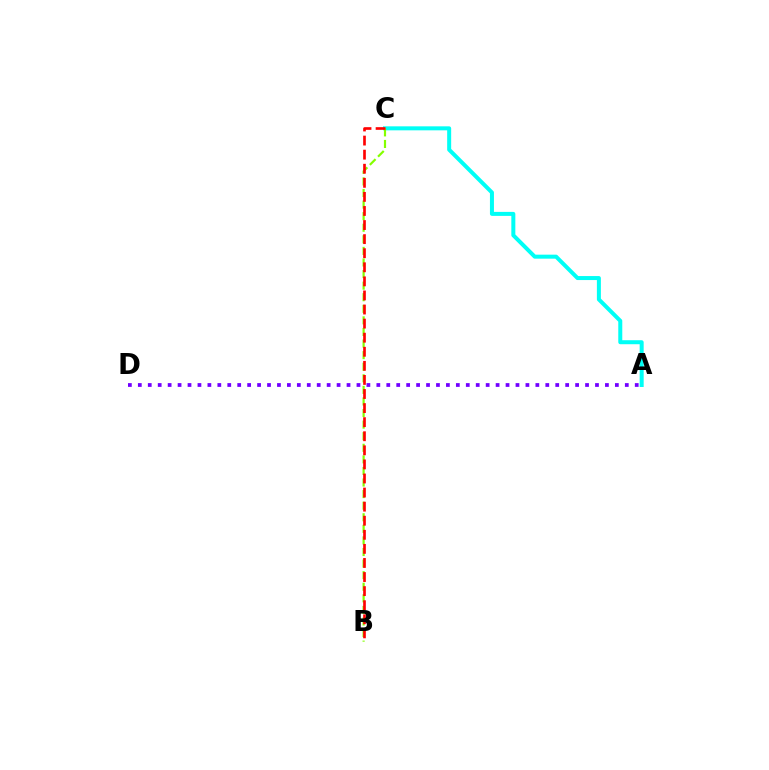{('A', 'C'): [{'color': '#00fff6', 'line_style': 'solid', 'thickness': 2.88}], ('A', 'D'): [{'color': '#7200ff', 'line_style': 'dotted', 'thickness': 2.7}], ('B', 'C'): [{'color': '#84ff00', 'line_style': 'dashed', 'thickness': 1.57}, {'color': '#ff0000', 'line_style': 'dashed', 'thickness': 1.91}]}